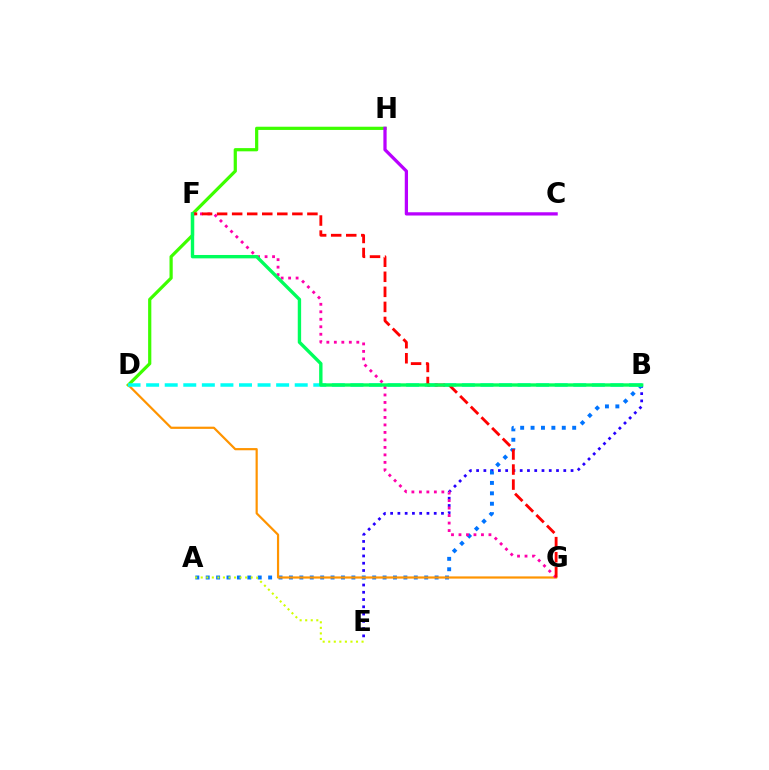{('B', 'E'): [{'color': '#2500ff', 'line_style': 'dotted', 'thickness': 1.97}], ('A', 'B'): [{'color': '#0074ff', 'line_style': 'dotted', 'thickness': 2.83}], ('D', 'H'): [{'color': '#3dff00', 'line_style': 'solid', 'thickness': 2.31}], ('D', 'G'): [{'color': '#ff9400', 'line_style': 'solid', 'thickness': 1.59}], ('B', 'D'): [{'color': '#00fff6', 'line_style': 'dashed', 'thickness': 2.52}], ('C', 'H'): [{'color': '#b900ff', 'line_style': 'solid', 'thickness': 2.34}], ('A', 'E'): [{'color': '#d1ff00', 'line_style': 'dotted', 'thickness': 1.51}], ('F', 'G'): [{'color': '#ff00ac', 'line_style': 'dotted', 'thickness': 2.03}, {'color': '#ff0000', 'line_style': 'dashed', 'thickness': 2.05}], ('B', 'F'): [{'color': '#00ff5c', 'line_style': 'solid', 'thickness': 2.43}]}